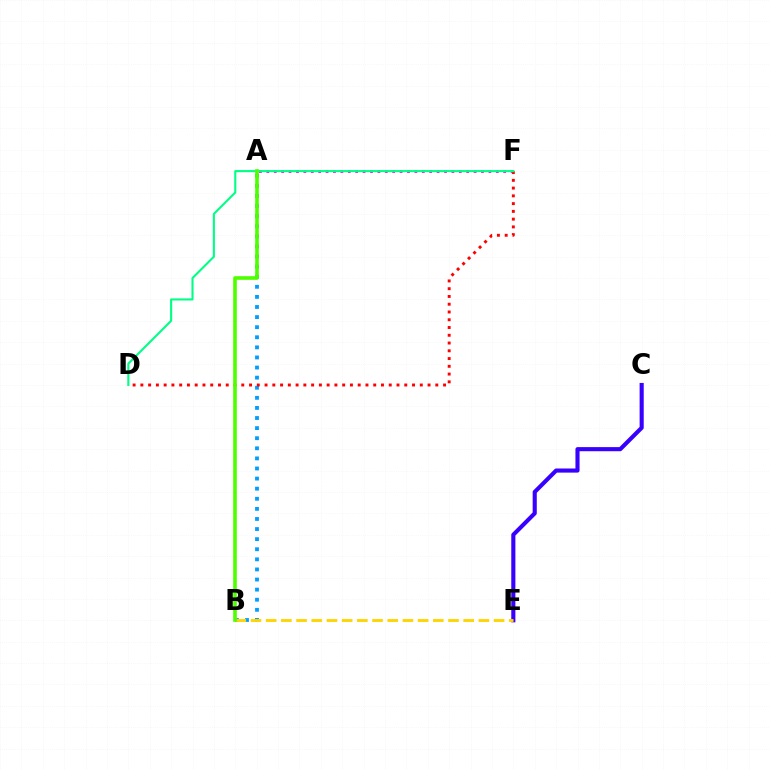{('A', 'B'): [{'color': '#009eff', 'line_style': 'dotted', 'thickness': 2.74}, {'color': '#4fff00', 'line_style': 'solid', 'thickness': 2.62}], ('A', 'F'): [{'color': '#ff00ed', 'line_style': 'dotted', 'thickness': 2.01}], ('C', 'E'): [{'color': '#3700ff', 'line_style': 'solid', 'thickness': 2.96}], ('D', 'F'): [{'color': '#ff0000', 'line_style': 'dotted', 'thickness': 2.11}, {'color': '#00ff86', 'line_style': 'solid', 'thickness': 1.51}], ('B', 'E'): [{'color': '#ffd500', 'line_style': 'dashed', 'thickness': 2.06}]}